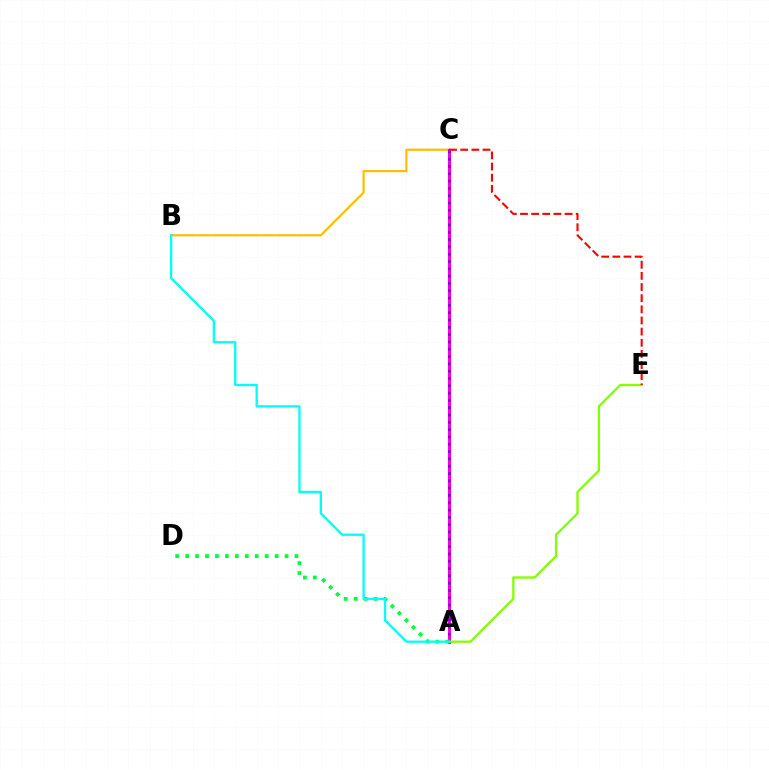{('B', 'C'): [{'color': '#ffbd00', 'line_style': 'solid', 'thickness': 1.58}], ('A', 'C'): [{'color': '#004bff', 'line_style': 'dashed', 'thickness': 2.03}, {'color': '#ff00cf', 'line_style': 'solid', 'thickness': 2.26}, {'color': '#7200ff', 'line_style': 'dotted', 'thickness': 1.99}], ('A', 'D'): [{'color': '#00ff39', 'line_style': 'dotted', 'thickness': 2.7}], ('A', 'E'): [{'color': '#84ff00', 'line_style': 'solid', 'thickness': 1.66}], ('A', 'B'): [{'color': '#00fff6', 'line_style': 'solid', 'thickness': 1.66}], ('C', 'E'): [{'color': '#ff0000', 'line_style': 'dashed', 'thickness': 1.51}]}